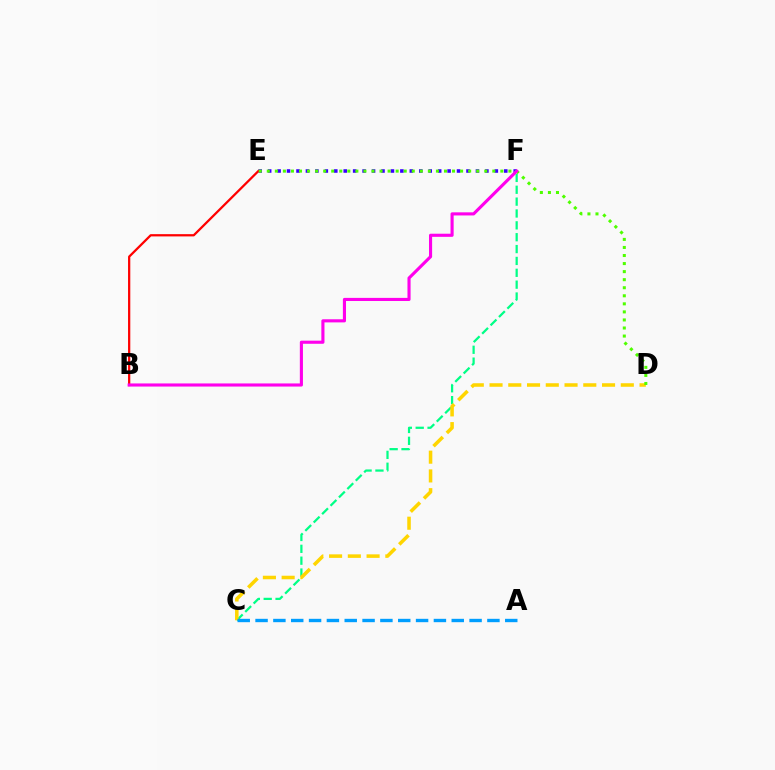{('E', 'F'): [{'color': '#3700ff', 'line_style': 'dotted', 'thickness': 2.57}], ('C', 'F'): [{'color': '#00ff86', 'line_style': 'dashed', 'thickness': 1.61}], ('C', 'D'): [{'color': '#ffd500', 'line_style': 'dashed', 'thickness': 2.55}], ('B', 'E'): [{'color': '#ff0000', 'line_style': 'solid', 'thickness': 1.62}], ('D', 'E'): [{'color': '#4fff00', 'line_style': 'dotted', 'thickness': 2.19}], ('A', 'C'): [{'color': '#009eff', 'line_style': 'dashed', 'thickness': 2.42}], ('B', 'F'): [{'color': '#ff00ed', 'line_style': 'solid', 'thickness': 2.24}]}